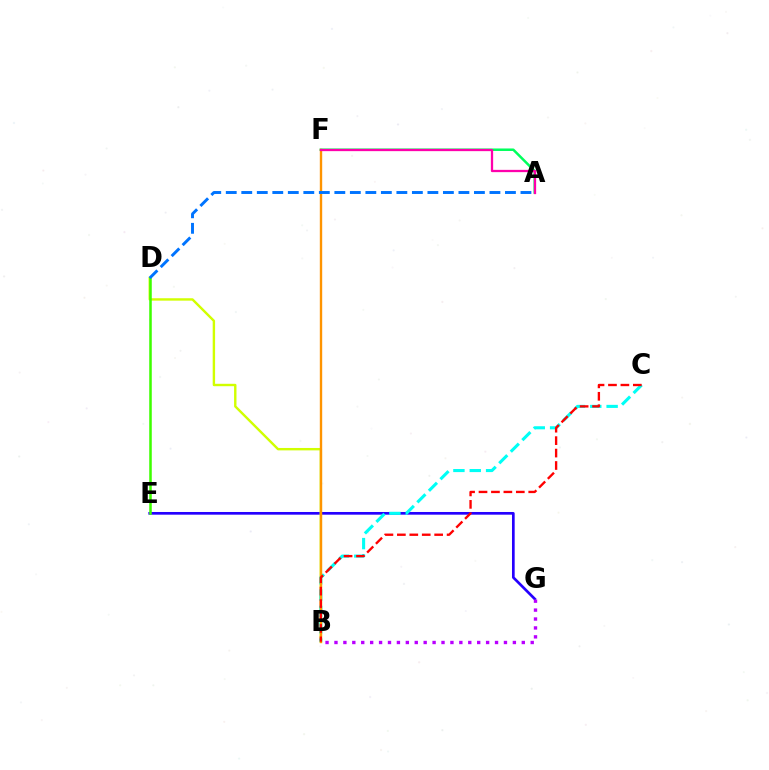{('E', 'G'): [{'color': '#2500ff', 'line_style': 'solid', 'thickness': 1.94}], ('B', 'D'): [{'color': '#d1ff00', 'line_style': 'solid', 'thickness': 1.73}], ('A', 'F'): [{'color': '#00ff5c', 'line_style': 'solid', 'thickness': 1.8}, {'color': '#ff00ac', 'line_style': 'solid', 'thickness': 1.64}], ('D', 'E'): [{'color': '#3dff00', 'line_style': 'solid', 'thickness': 1.83}], ('B', 'C'): [{'color': '#00fff6', 'line_style': 'dashed', 'thickness': 2.22}, {'color': '#ff0000', 'line_style': 'dashed', 'thickness': 1.69}], ('B', 'F'): [{'color': '#ff9400', 'line_style': 'solid', 'thickness': 1.71}], ('A', 'D'): [{'color': '#0074ff', 'line_style': 'dashed', 'thickness': 2.11}], ('B', 'G'): [{'color': '#b900ff', 'line_style': 'dotted', 'thickness': 2.42}]}